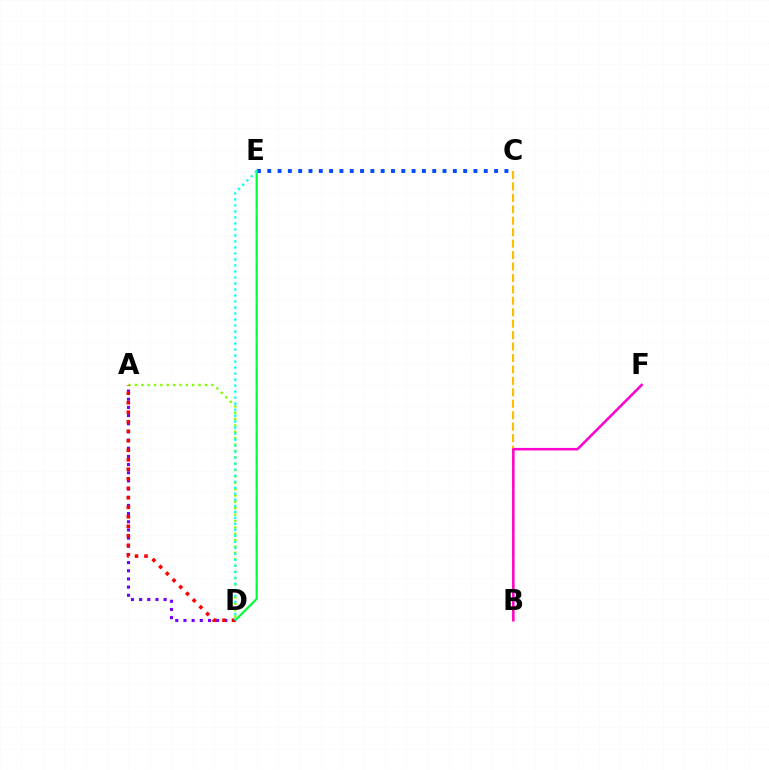{('B', 'C'): [{'color': '#ffbd00', 'line_style': 'dashed', 'thickness': 1.55}], ('B', 'F'): [{'color': '#ff00cf', 'line_style': 'solid', 'thickness': 1.82}], ('A', 'D'): [{'color': '#84ff00', 'line_style': 'dotted', 'thickness': 1.73}, {'color': '#7200ff', 'line_style': 'dotted', 'thickness': 2.22}, {'color': '#ff0000', 'line_style': 'dotted', 'thickness': 2.58}], ('C', 'E'): [{'color': '#004bff', 'line_style': 'dotted', 'thickness': 2.8}], ('D', 'E'): [{'color': '#00ff39', 'line_style': 'solid', 'thickness': 1.59}, {'color': '#00fff6', 'line_style': 'dotted', 'thickness': 1.63}]}